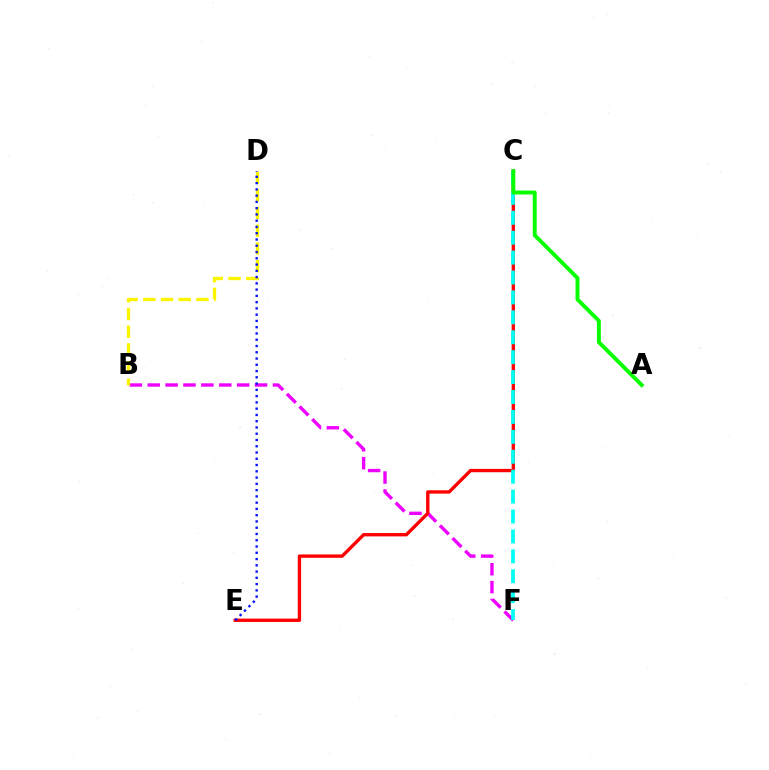{('B', 'F'): [{'color': '#ee00ff', 'line_style': 'dashed', 'thickness': 2.43}], ('B', 'D'): [{'color': '#fcf500', 'line_style': 'dashed', 'thickness': 2.4}], ('C', 'E'): [{'color': '#ff0000', 'line_style': 'solid', 'thickness': 2.41}], ('C', 'F'): [{'color': '#00fff6', 'line_style': 'dashed', 'thickness': 2.71}], ('D', 'E'): [{'color': '#0010ff', 'line_style': 'dotted', 'thickness': 1.7}], ('A', 'C'): [{'color': '#08ff00', 'line_style': 'solid', 'thickness': 2.82}]}